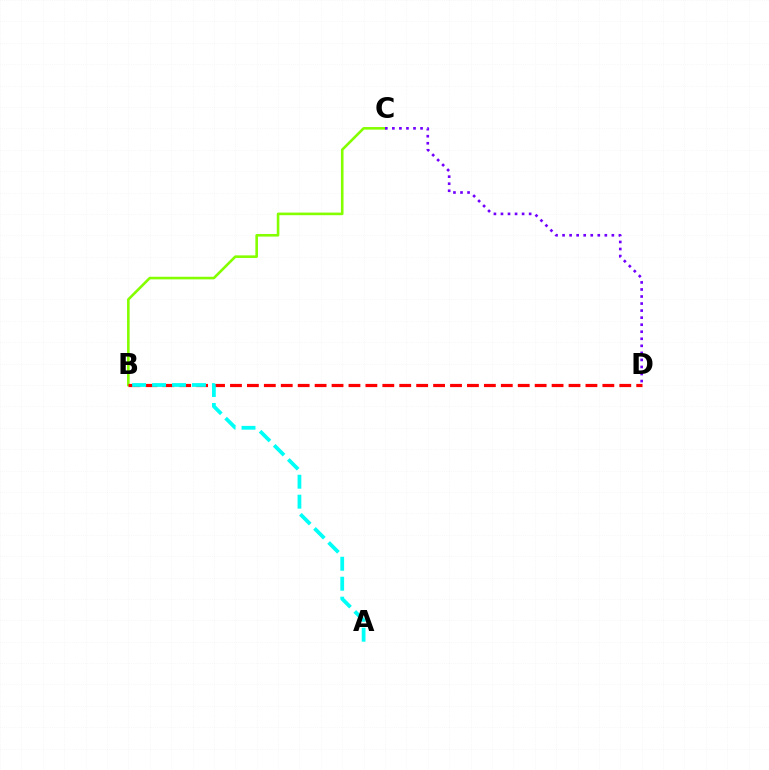{('B', 'C'): [{'color': '#84ff00', 'line_style': 'solid', 'thickness': 1.88}], ('B', 'D'): [{'color': '#ff0000', 'line_style': 'dashed', 'thickness': 2.3}], ('C', 'D'): [{'color': '#7200ff', 'line_style': 'dotted', 'thickness': 1.91}], ('A', 'B'): [{'color': '#00fff6', 'line_style': 'dashed', 'thickness': 2.71}]}